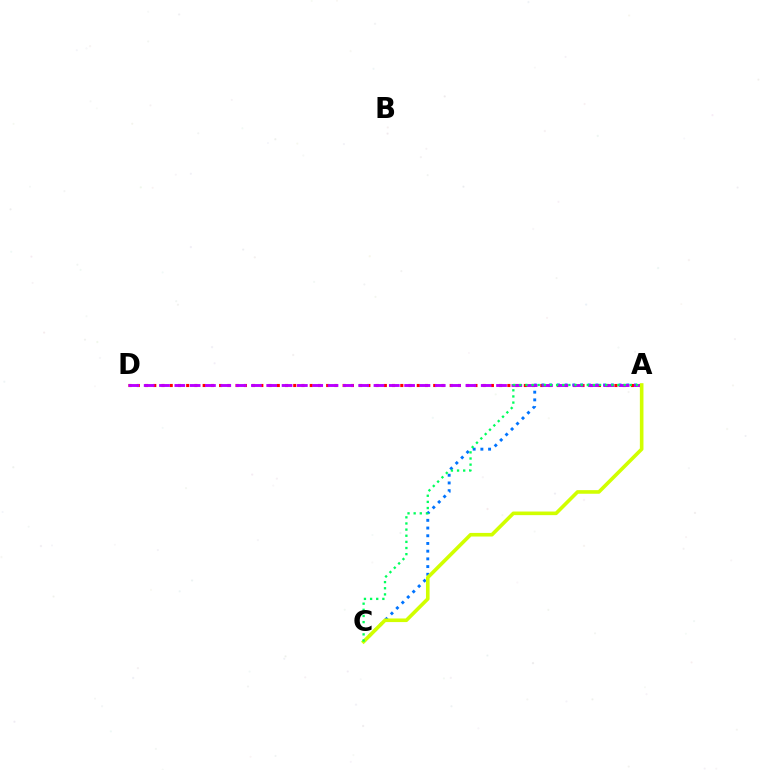{('A', 'D'): [{'color': '#ff0000', 'line_style': 'dotted', 'thickness': 2.24}, {'color': '#b900ff', 'line_style': 'dashed', 'thickness': 2.08}], ('A', 'C'): [{'color': '#0074ff', 'line_style': 'dotted', 'thickness': 2.09}, {'color': '#d1ff00', 'line_style': 'solid', 'thickness': 2.6}, {'color': '#00ff5c', 'line_style': 'dotted', 'thickness': 1.67}]}